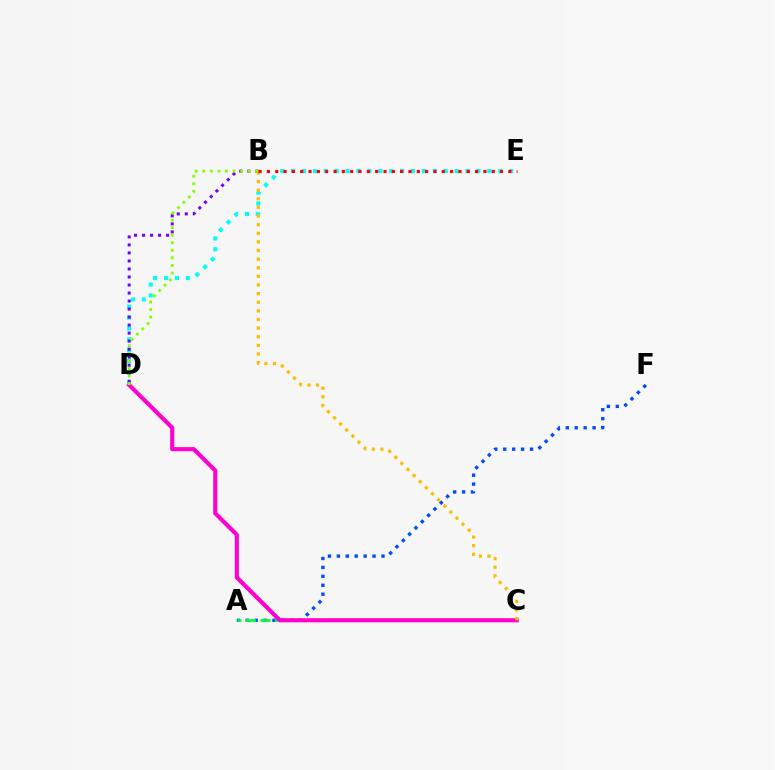{('A', 'F'): [{'color': '#004bff', 'line_style': 'dotted', 'thickness': 2.42}], ('A', 'C'): [{'color': '#00ff39', 'line_style': 'dashed', 'thickness': 1.97}], ('D', 'E'): [{'color': '#00fff6', 'line_style': 'dotted', 'thickness': 2.96}], ('C', 'D'): [{'color': '#ff00cf', 'line_style': 'solid', 'thickness': 2.96}], ('B', 'D'): [{'color': '#7200ff', 'line_style': 'dotted', 'thickness': 2.18}, {'color': '#84ff00', 'line_style': 'dotted', 'thickness': 2.05}], ('B', 'C'): [{'color': '#ffbd00', 'line_style': 'dotted', 'thickness': 2.34}], ('B', 'E'): [{'color': '#ff0000', 'line_style': 'dotted', 'thickness': 2.26}]}